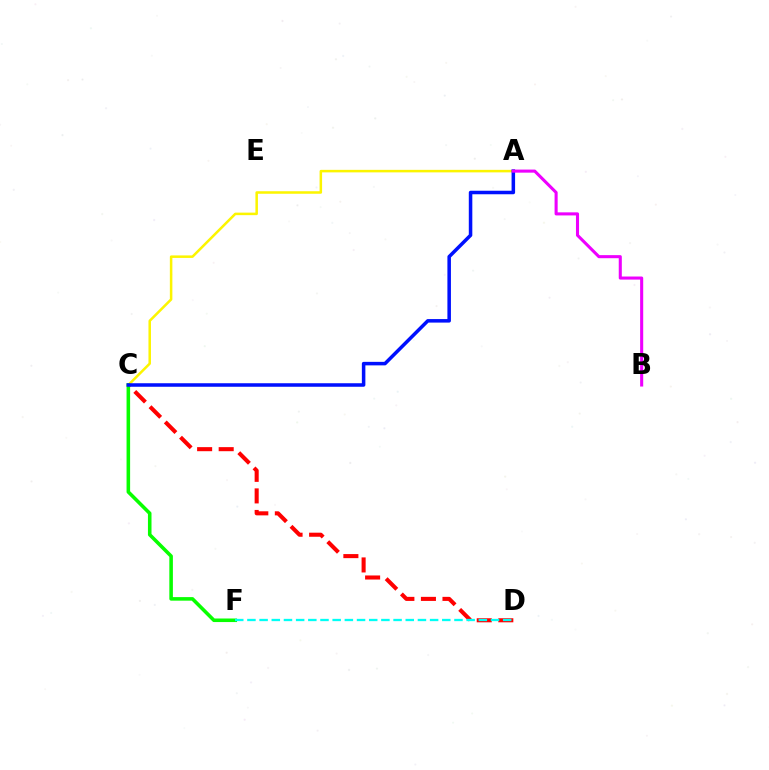{('C', 'D'): [{'color': '#ff0000', 'line_style': 'dashed', 'thickness': 2.93}], ('A', 'C'): [{'color': '#fcf500', 'line_style': 'solid', 'thickness': 1.81}, {'color': '#0010ff', 'line_style': 'solid', 'thickness': 2.54}], ('C', 'F'): [{'color': '#08ff00', 'line_style': 'solid', 'thickness': 2.56}], ('A', 'B'): [{'color': '#ee00ff', 'line_style': 'solid', 'thickness': 2.21}], ('D', 'F'): [{'color': '#00fff6', 'line_style': 'dashed', 'thickness': 1.65}]}